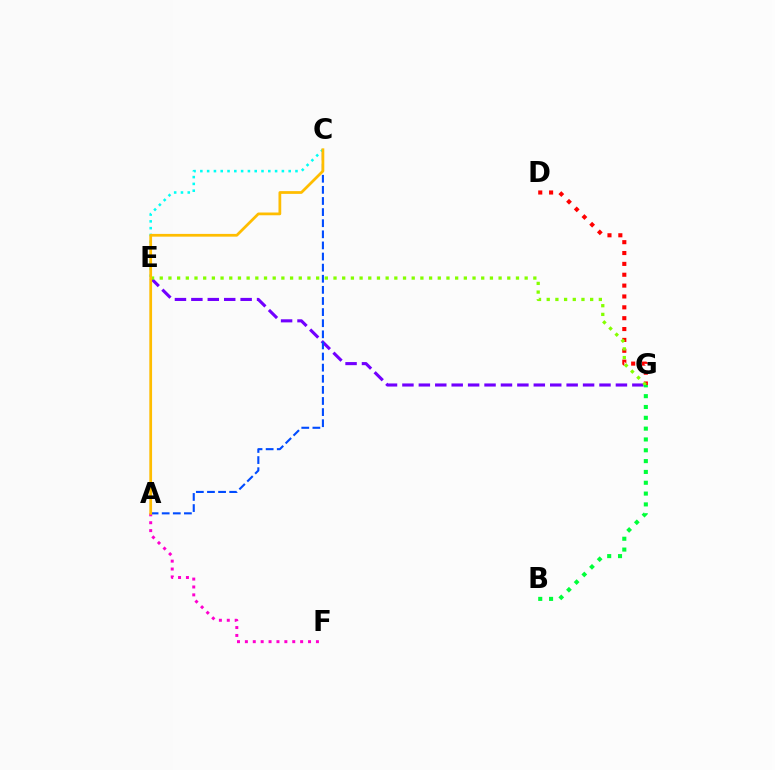{('E', 'G'): [{'color': '#7200ff', 'line_style': 'dashed', 'thickness': 2.23}, {'color': '#84ff00', 'line_style': 'dotted', 'thickness': 2.36}], ('D', 'G'): [{'color': '#ff0000', 'line_style': 'dotted', 'thickness': 2.95}], ('C', 'E'): [{'color': '#00fff6', 'line_style': 'dotted', 'thickness': 1.85}], ('A', 'F'): [{'color': '#ff00cf', 'line_style': 'dotted', 'thickness': 2.15}], ('A', 'C'): [{'color': '#004bff', 'line_style': 'dashed', 'thickness': 1.51}, {'color': '#ffbd00', 'line_style': 'solid', 'thickness': 1.98}], ('B', 'G'): [{'color': '#00ff39', 'line_style': 'dotted', 'thickness': 2.94}]}